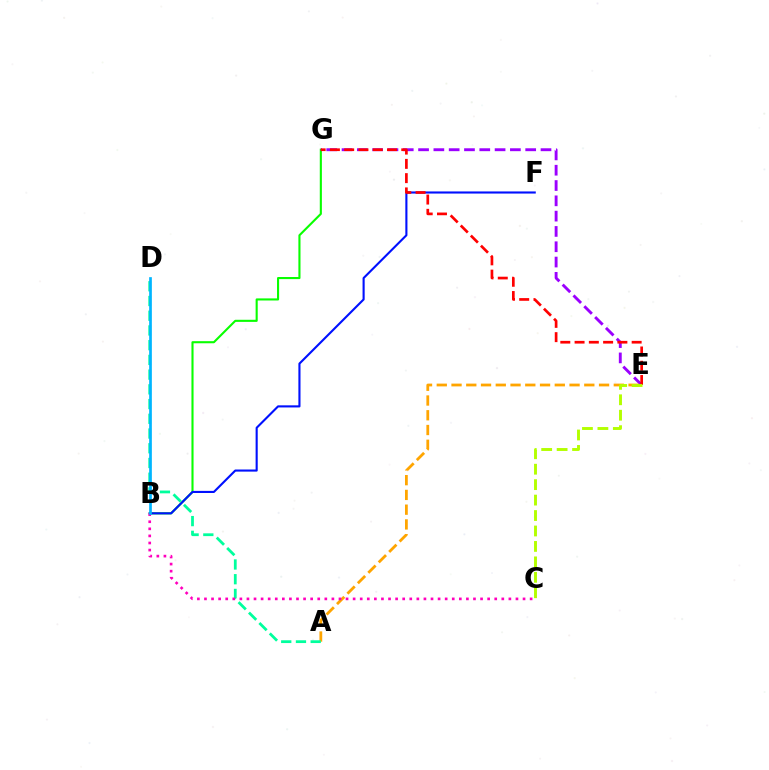{('B', 'G'): [{'color': '#08ff00', 'line_style': 'solid', 'thickness': 1.52}], ('B', 'F'): [{'color': '#0010ff', 'line_style': 'solid', 'thickness': 1.52}], ('E', 'G'): [{'color': '#9b00ff', 'line_style': 'dashed', 'thickness': 2.08}, {'color': '#ff0000', 'line_style': 'dashed', 'thickness': 1.94}], ('A', 'E'): [{'color': '#ffa500', 'line_style': 'dashed', 'thickness': 2.0}], ('A', 'D'): [{'color': '#00ff9d', 'line_style': 'dashed', 'thickness': 2.0}], ('B', 'C'): [{'color': '#ff00bd', 'line_style': 'dotted', 'thickness': 1.92}], ('C', 'E'): [{'color': '#b3ff00', 'line_style': 'dashed', 'thickness': 2.1}], ('B', 'D'): [{'color': '#00b5ff', 'line_style': 'solid', 'thickness': 1.93}]}